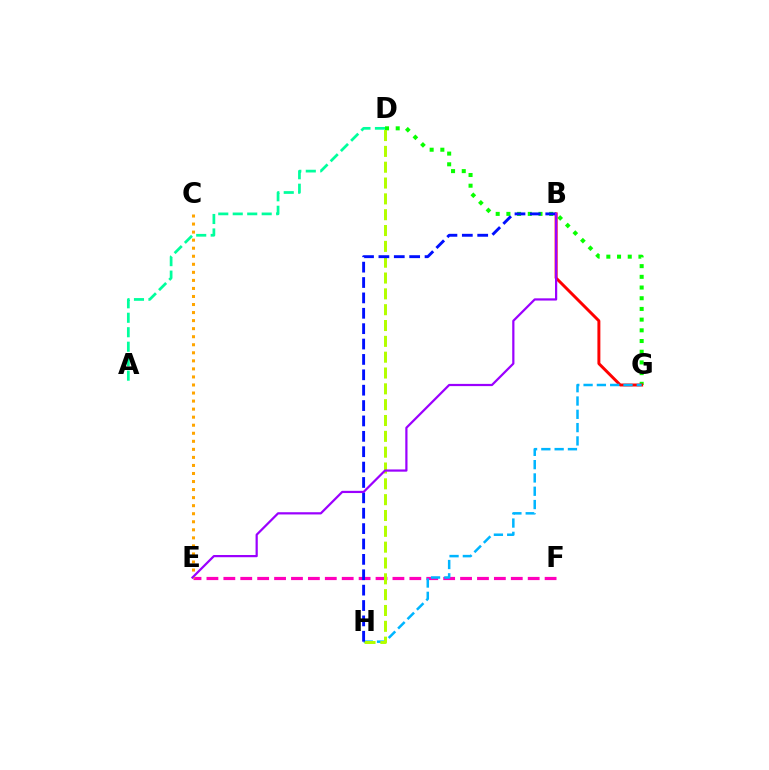{('D', 'G'): [{'color': '#08ff00', 'line_style': 'dotted', 'thickness': 2.91}], ('A', 'D'): [{'color': '#00ff9d', 'line_style': 'dashed', 'thickness': 1.97}], ('E', 'F'): [{'color': '#ff00bd', 'line_style': 'dashed', 'thickness': 2.3}], ('C', 'E'): [{'color': '#ffa500', 'line_style': 'dotted', 'thickness': 2.19}], ('B', 'G'): [{'color': '#ff0000', 'line_style': 'solid', 'thickness': 2.12}], ('G', 'H'): [{'color': '#00b5ff', 'line_style': 'dashed', 'thickness': 1.81}], ('D', 'H'): [{'color': '#b3ff00', 'line_style': 'dashed', 'thickness': 2.15}], ('B', 'H'): [{'color': '#0010ff', 'line_style': 'dashed', 'thickness': 2.09}], ('B', 'E'): [{'color': '#9b00ff', 'line_style': 'solid', 'thickness': 1.6}]}